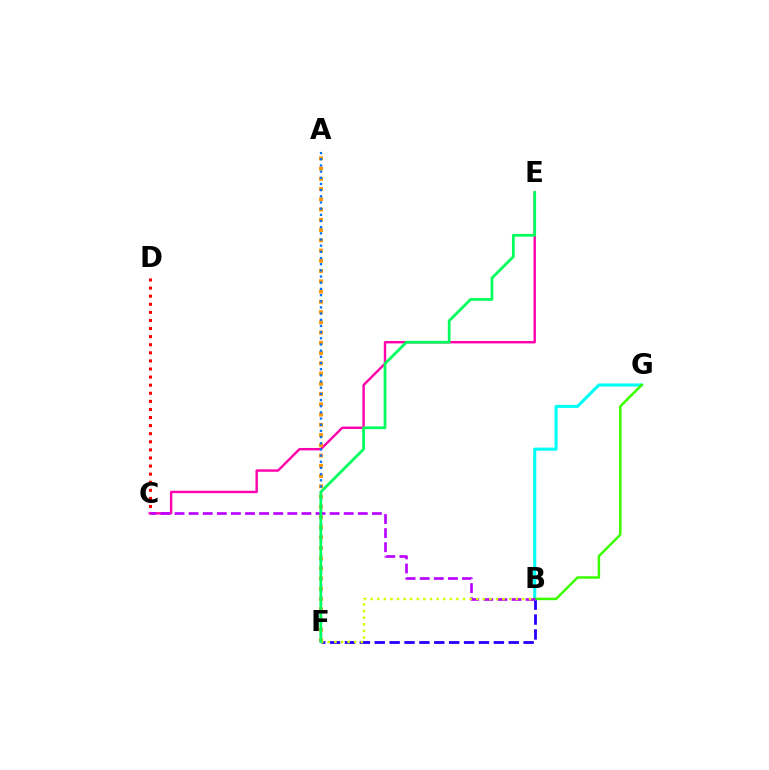{('B', 'F'): [{'color': '#2500ff', 'line_style': 'dashed', 'thickness': 2.02}, {'color': '#d1ff00', 'line_style': 'dotted', 'thickness': 1.79}], ('C', 'D'): [{'color': '#ff0000', 'line_style': 'dotted', 'thickness': 2.2}], ('C', 'E'): [{'color': '#ff00ac', 'line_style': 'solid', 'thickness': 1.73}], ('A', 'F'): [{'color': '#ff9400', 'line_style': 'dotted', 'thickness': 2.79}, {'color': '#0074ff', 'line_style': 'dotted', 'thickness': 1.68}], ('B', 'G'): [{'color': '#00fff6', 'line_style': 'solid', 'thickness': 2.22}, {'color': '#3dff00', 'line_style': 'solid', 'thickness': 1.83}], ('B', 'C'): [{'color': '#b900ff', 'line_style': 'dashed', 'thickness': 1.92}], ('E', 'F'): [{'color': '#00ff5c', 'line_style': 'solid', 'thickness': 1.98}]}